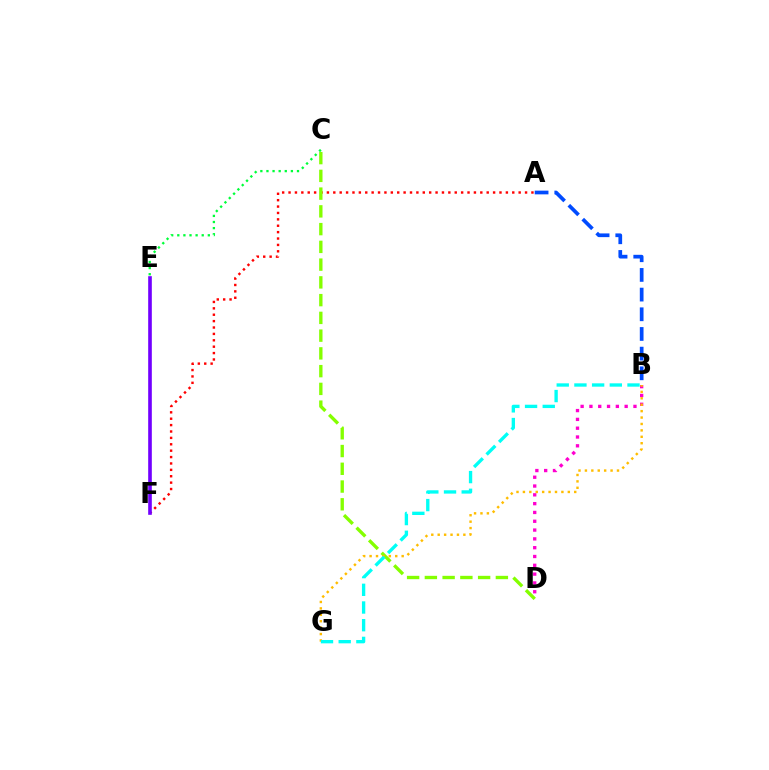{('B', 'D'): [{'color': '#ff00cf', 'line_style': 'dotted', 'thickness': 2.39}], ('A', 'B'): [{'color': '#004bff', 'line_style': 'dashed', 'thickness': 2.67}], ('A', 'F'): [{'color': '#ff0000', 'line_style': 'dotted', 'thickness': 1.74}], ('C', 'D'): [{'color': '#84ff00', 'line_style': 'dashed', 'thickness': 2.41}], ('B', 'G'): [{'color': '#ffbd00', 'line_style': 'dotted', 'thickness': 1.74}, {'color': '#00fff6', 'line_style': 'dashed', 'thickness': 2.4}], ('E', 'F'): [{'color': '#7200ff', 'line_style': 'solid', 'thickness': 2.62}], ('C', 'E'): [{'color': '#00ff39', 'line_style': 'dotted', 'thickness': 1.66}]}